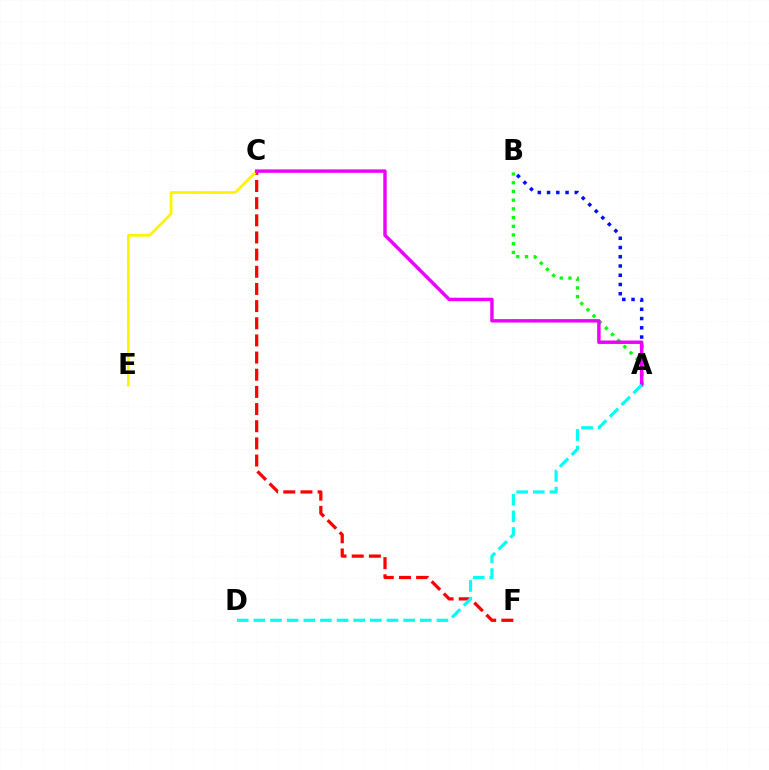{('A', 'B'): [{'color': '#0010ff', 'line_style': 'dotted', 'thickness': 2.51}, {'color': '#08ff00', 'line_style': 'dotted', 'thickness': 2.37}], ('C', 'F'): [{'color': '#ff0000', 'line_style': 'dashed', 'thickness': 2.33}], ('C', 'E'): [{'color': '#fcf500', 'line_style': 'solid', 'thickness': 1.97}], ('A', 'C'): [{'color': '#ee00ff', 'line_style': 'solid', 'thickness': 2.47}], ('A', 'D'): [{'color': '#00fff6', 'line_style': 'dashed', 'thickness': 2.26}]}